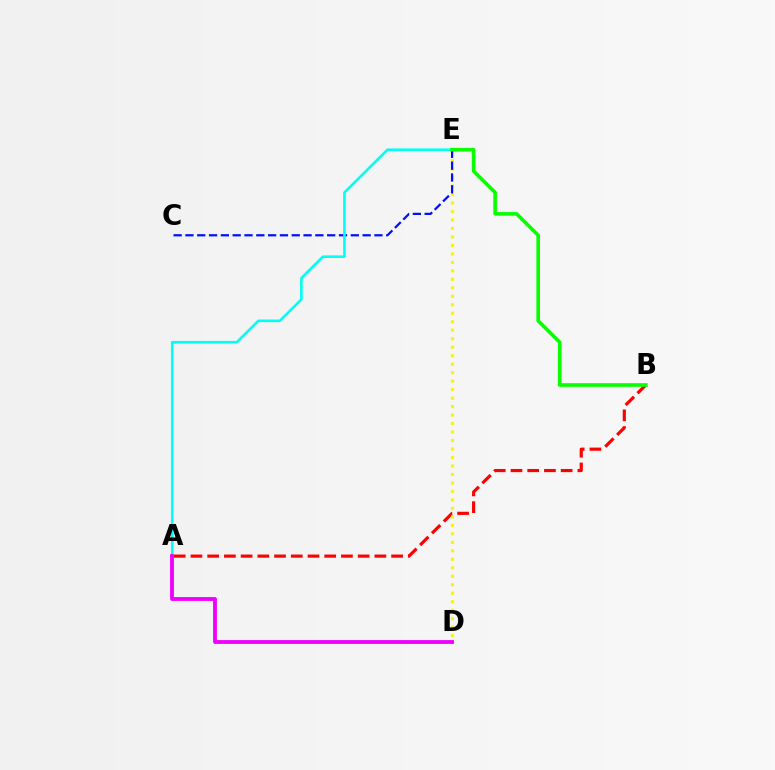{('A', 'B'): [{'color': '#ff0000', 'line_style': 'dashed', 'thickness': 2.27}], ('D', 'E'): [{'color': '#fcf500', 'line_style': 'dotted', 'thickness': 2.3}], ('C', 'E'): [{'color': '#0010ff', 'line_style': 'dashed', 'thickness': 1.6}], ('A', 'E'): [{'color': '#00fff6', 'line_style': 'solid', 'thickness': 1.88}], ('A', 'D'): [{'color': '#ee00ff', 'line_style': 'solid', 'thickness': 2.75}], ('B', 'E'): [{'color': '#08ff00', 'line_style': 'solid', 'thickness': 2.61}]}